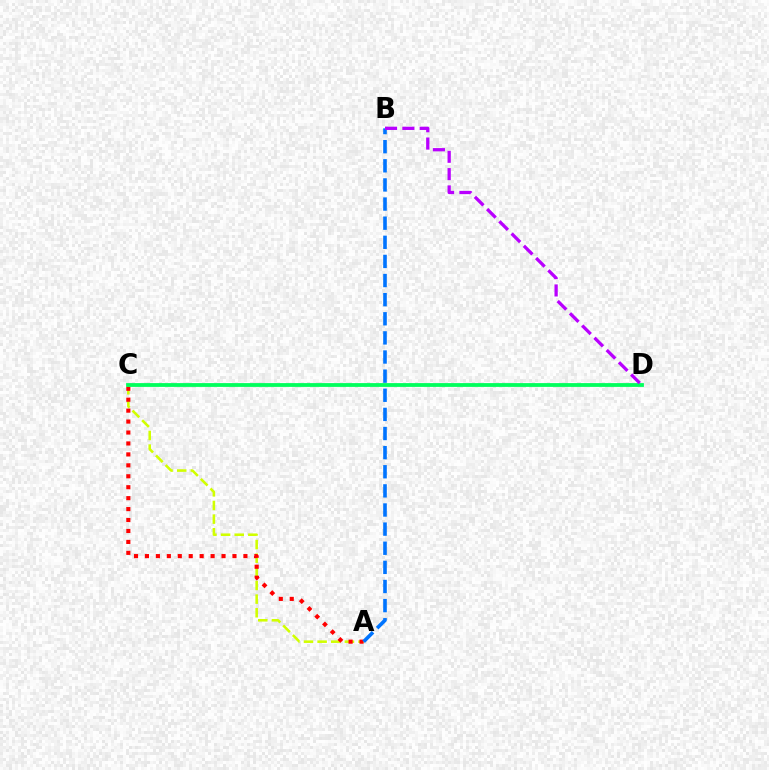{('A', 'C'): [{'color': '#d1ff00', 'line_style': 'dashed', 'thickness': 1.85}, {'color': '#ff0000', 'line_style': 'dotted', 'thickness': 2.97}], ('A', 'B'): [{'color': '#0074ff', 'line_style': 'dashed', 'thickness': 2.6}], ('C', 'D'): [{'color': '#00ff5c', 'line_style': 'solid', 'thickness': 2.73}], ('B', 'D'): [{'color': '#b900ff', 'line_style': 'dashed', 'thickness': 2.35}]}